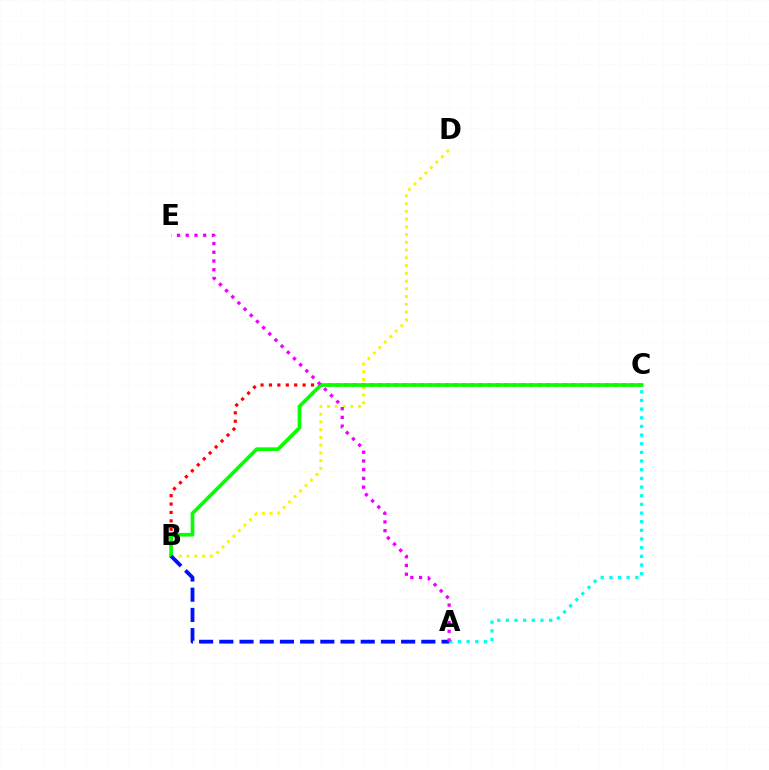{('B', 'C'): [{'color': '#ff0000', 'line_style': 'dotted', 'thickness': 2.29}, {'color': '#08ff00', 'line_style': 'solid', 'thickness': 2.64}], ('B', 'D'): [{'color': '#fcf500', 'line_style': 'dotted', 'thickness': 2.1}], ('A', 'C'): [{'color': '#00fff6', 'line_style': 'dotted', 'thickness': 2.35}], ('A', 'B'): [{'color': '#0010ff', 'line_style': 'dashed', 'thickness': 2.74}], ('A', 'E'): [{'color': '#ee00ff', 'line_style': 'dotted', 'thickness': 2.37}]}